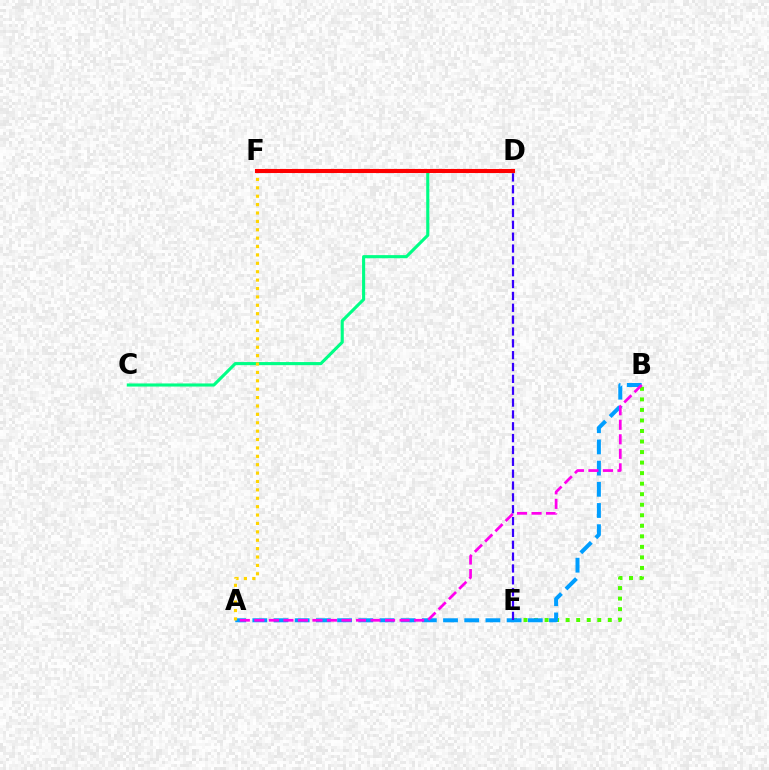{('C', 'D'): [{'color': '#00ff86', 'line_style': 'solid', 'thickness': 2.24}], ('B', 'E'): [{'color': '#4fff00', 'line_style': 'dotted', 'thickness': 2.86}], ('A', 'B'): [{'color': '#009eff', 'line_style': 'dashed', 'thickness': 2.88}, {'color': '#ff00ed', 'line_style': 'dashed', 'thickness': 1.97}], ('A', 'F'): [{'color': '#ffd500', 'line_style': 'dotted', 'thickness': 2.28}], ('D', 'E'): [{'color': '#3700ff', 'line_style': 'dashed', 'thickness': 1.61}], ('D', 'F'): [{'color': '#ff0000', 'line_style': 'solid', 'thickness': 2.93}]}